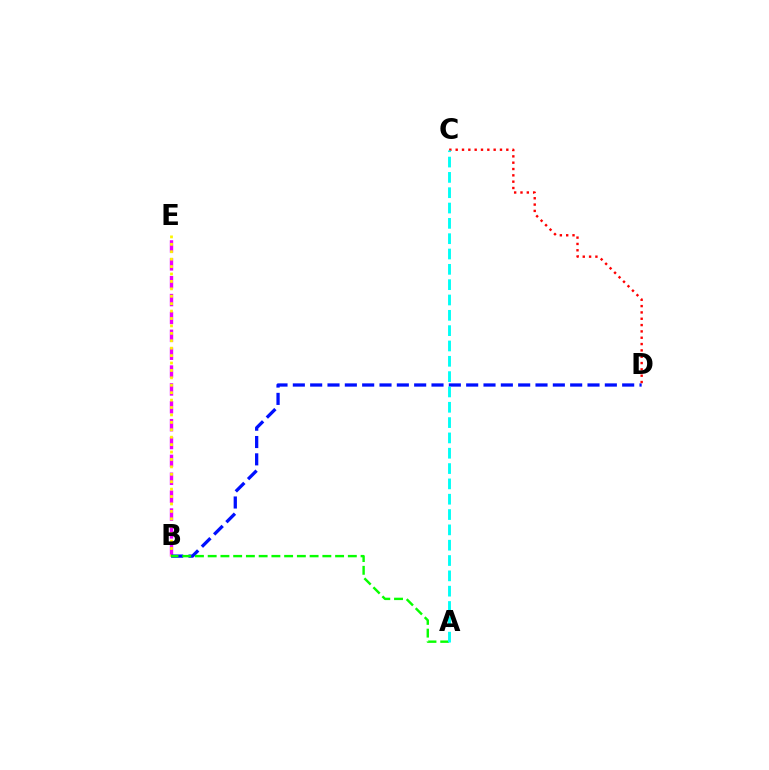{('B', 'E'): [{'color': '#ee00ff', 'line_style': 'dashed', 'thickness': 2.43}, {'color': '#fcf500', 'line_style': 'dotted', 'thickness': 2.02}], ('B', 'D'): [{'color': '#0010ff', 'line_style': 'dashed', 'thickness': 2.35}], ('C', 'D'): [{'color': '#ff0000', 'line_style': 'dotted', 'thickness': 1.72}], ('A', 'B'): [{'color': '#08ff00', 'line_style': 'dashed', 'thickness': 1.73}], ('A', 'C'): [{'color': '#00fff6', 'line_style': 'dashed', 'thickness': 2.08}]}